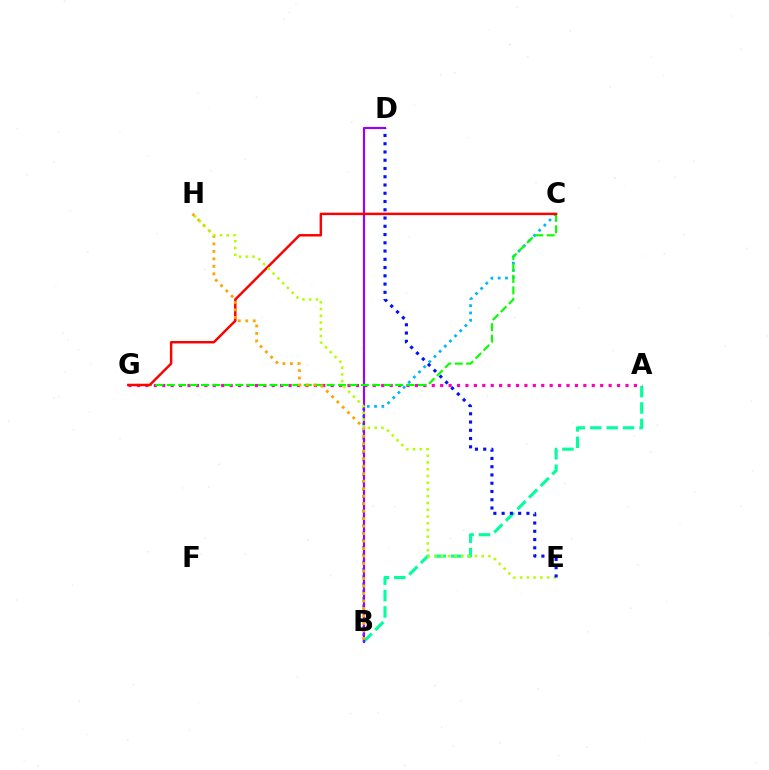{('A', 'B'): [{'color': '#00ff9d', 'line_style': 'dashed', 'thickness': 2.23}], ('A', 'G'): [{'color': '#ff00bd', 'line_style': 'dotted', 'thickness': 2.29}], ('B', 'C'): [{'color': '#00b5ff', 'line_style': 'dotted', 'thickness': 1.98}], ('B', 'D'): [{'color': '#9b00ff', 'line_style': 'solid', 'thickness': 1.56}], ('C', 'G'): [{'color': '#08ff00', 'line_style': 'dashed', 'thickness': 1.55}, {'color': '#ff0000', 'line_style': 'solid', 'thickness': 1.76}], ('B', 'H'): [{'color': '#ffa500', 'line_style': 'dotted', 'thickness': 2.03}], ('E', 'H'): [{'color': '#b3ff00', 'line_style': 'dotted', 'thickness': 1.83}], ('D', 'E'): [{'color': '#0010ff', 'line_style': 'dotted', 'thickness': 2.24}]}